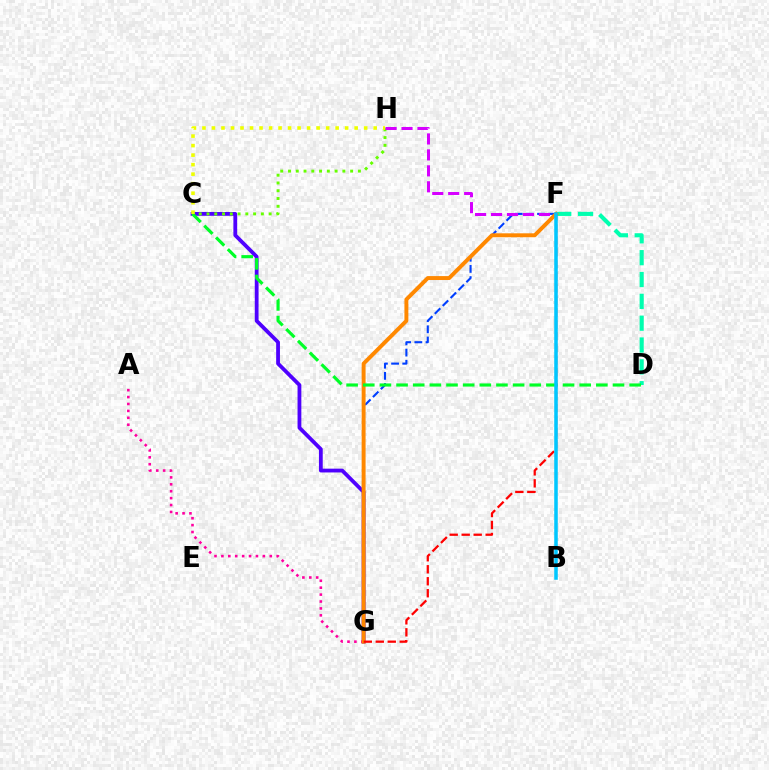{('C', 'G'): [{'color': '#4f00ff', 'line_style': 'solid', 'thickness': 2.73}], ('F', 'G'): [{'color': '#003fff', 'line_style': 'dashed', 'thickness': 1.52}, {'color': '#ff8800', 'line_style': 'solid', 'thickness': 2.83}, {'color': '#ff0000', 'line_style': 'dashed', 'thickness': 1.63}], ('C', 'H'): [{'color': '#66ff00', 'line_style': 'dotted', 'thickness': 2.11}, {'color': '#eeff00', 'line_style': 'dotted', 'thickness': 2.59}], ('A', 'G'): [{'color': '#ff00a0', 'line_style': 'dotted', 'thickness': 1.88}], ('F', 'H'): [{'color': '#d600ff', 'line_style': 'dashed', 'thickness': 2.17}], ('D', 'F'): [{'color': '#00ffaf', 'line_style': 'dashed', 'thickness': 2.97}], ('C', 'D'): [{'color': '#00ff27', 'line_style': 'dashed', 'thickness': 2.26}], ('B', 'F'): [{'color': '#00c7ff', 'line_style': 'solid', 'thickness': 2.54}]}